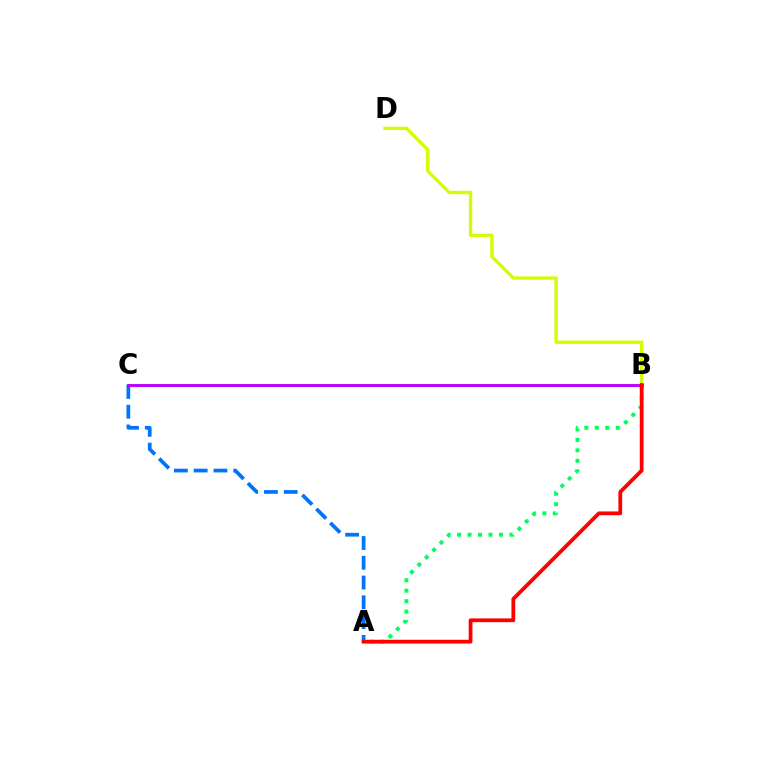{('A', 'C'): [{'color': '#0074ff', 'line_style': 'dashed', 'thickness': 2.69}], ('A', 'B'): [{'color': '#00ff5c', 'line_style': 'dotted', 'thickness': 2.84}, {'color': '#ff0000', 'line_style': 'solid', 'thickness': 2.72}], ('B', 'C'): [{'color': '#b900ff', 'line_style': 'solid', 'thickness': 2.1}], ('B', 'D'): [{'color': '#d1ff00', 'line_style': 'solid', 'thickness': 2.4}]}